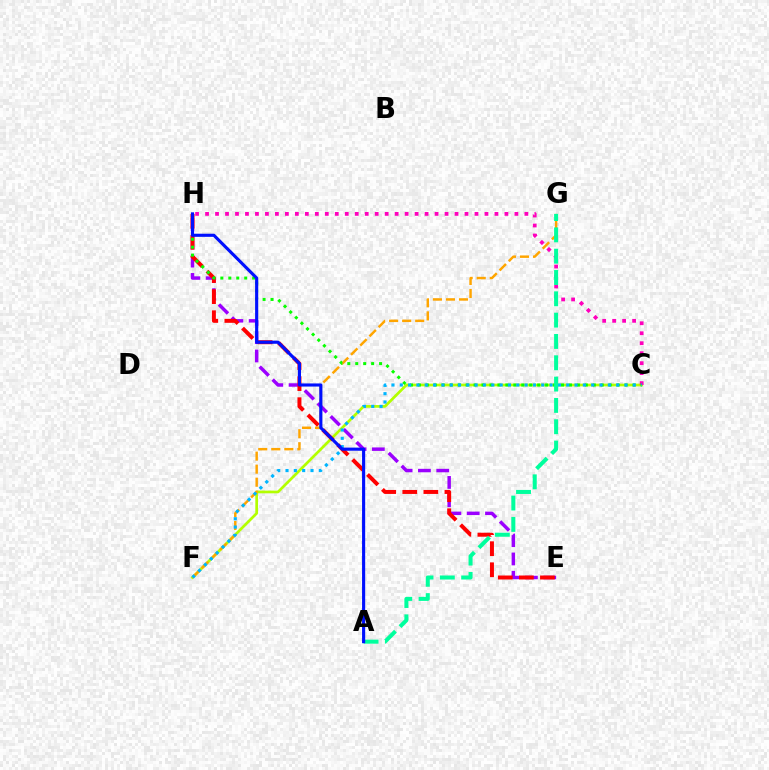{('C', 'F'): [{'color': '#b3ff00', 'line_style': 'solid', 'thickness': 1.96}, {'color': '#00b5ff', 'line_style': 'dotted', 'thickness': 2.26}], ('C', 'H'): [{'color': '#ff00bd', 'line_style': 'dotted', 'thickness': 2.71}, {'color': '#08ff00', 'line_style': 'dotted', 'thickness': 2.16}], ('F', 'G'): [{'color': '#ffa500', 'line_style': 'dashed', 'thickness': 1.77}], ('E', 'H'): [{'color': '#9b00ff', 'line_style': 'dashed', 'thickness': 2.49}, {'color': '#ff0000', 'line_style': 'dashed', 'thickness': 2.86}], ('A', 'G'): [{'color': '#00ff9d', 'line_style': 'dashed', 'thickness': 2.9}], ('A', 'H'): [{'color': '#0010ff', 'line_style': 'solid', 'thickness': 2.25}]}